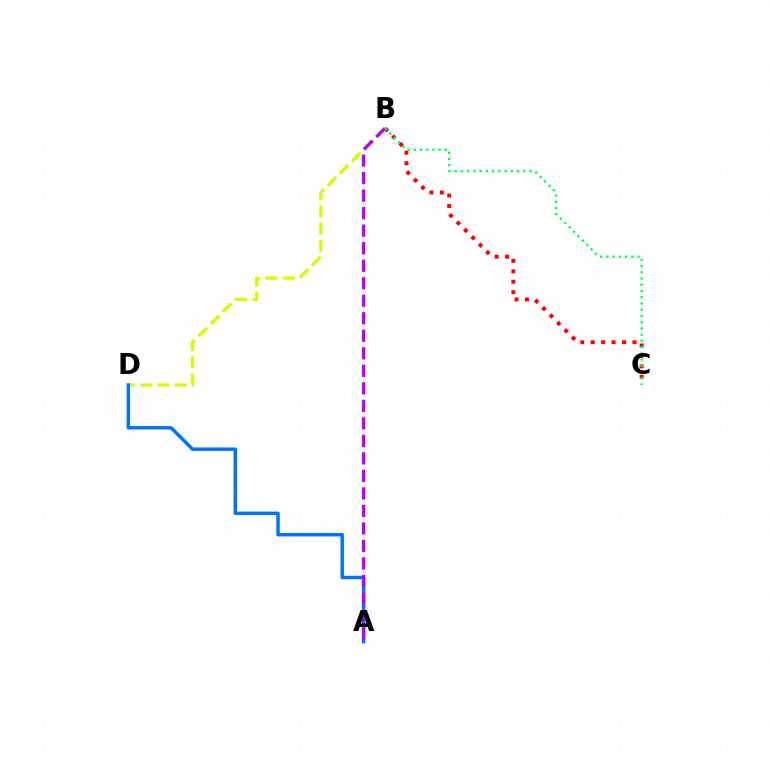{('B', 'D'): [{'color': '#d1ff00', 'line_style': 'dashed', 'thickness': 2.34}], ('B', 'C'): [{'color': '#ff0000', 'line_style': 'dotted', 'thickness': 2.84}, {'color': '#00ff5c', 'line_style': 'dotted', 'thickness': 1.69}], ('A', 'D'): [{'color': '#0074ff', 'line_style': 'solid', 'thickness': 2.49}], ('A', 'B'): [{'color': '#b900ff', 'line_style': 'dashed', 'thickness': 2.38}]}